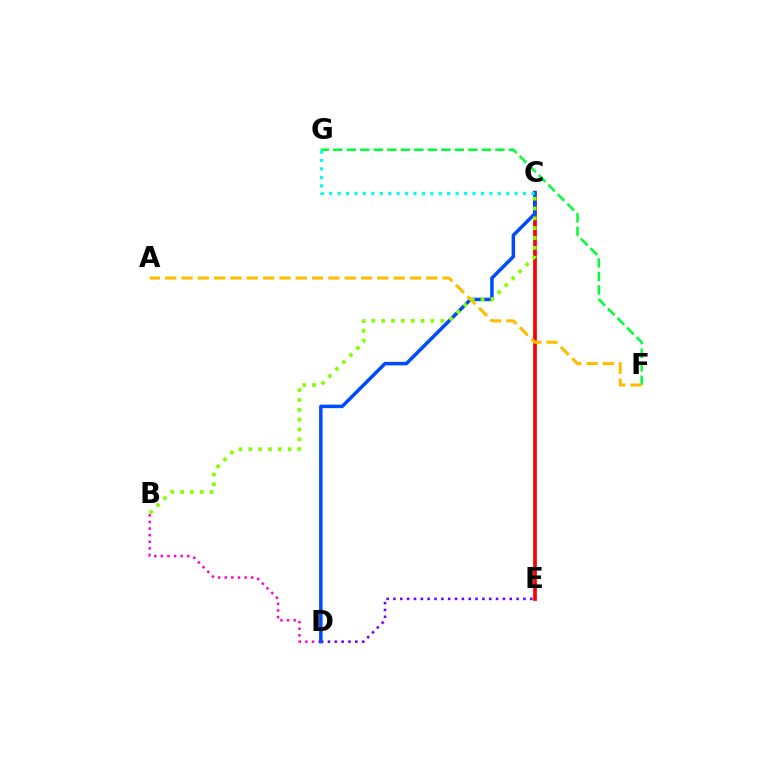{('F', 'G'): [{'color': '#00ff39', 'line_style': 'dashed', 'thickness': 1.83}], ('B', 'D'): [{'color': '#ff00cf', 'line_style': 'dotted', 'thickness': 1.8}], ('D', 'E'): [{'color': '#7200ff', 'line_style': 'dotted', 'thickness': 1.86}], ('C', 'E'): [{'color': '#ff0000', 'line_style': 'solid', 'thickness': 2.68}], ('C', 'D'): [{'color': '#004bff', 'line_style': 'solid', 'thickness': 2.52}], ('A', 'F'): [{'color': '#ffbd00', 'line_style': 'dashed', 'thickness': 2.22}], ('B', 'C'): [{'color': '#84ff00', 'line_style': 'dotted', 'thickness': 2.67}], ('C', 'G'): [{'color': '#00fff6', 'line_style': 'dotted', 'thickness': 2.29}]}